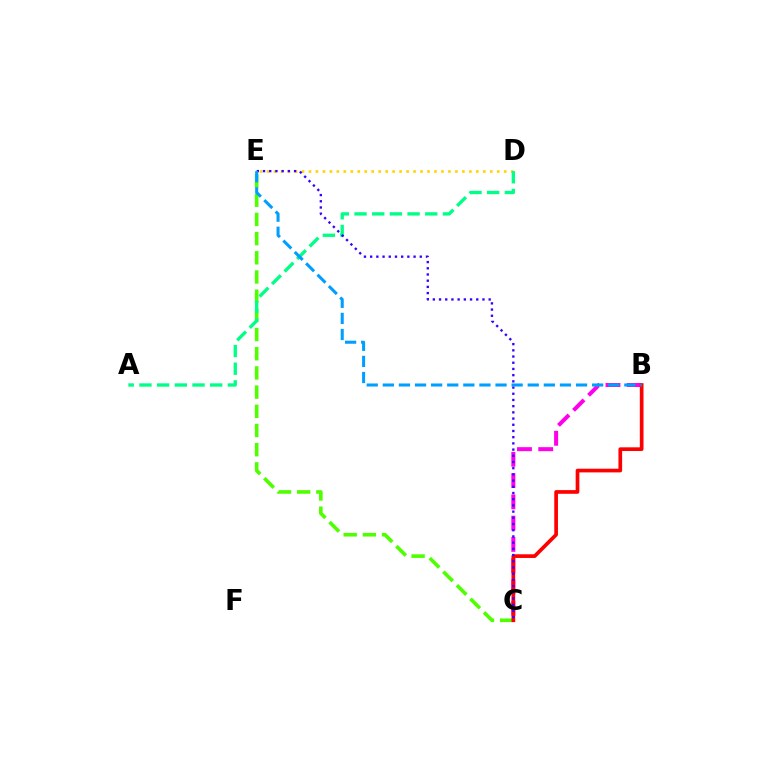{('C', 'E'): [{'color': '#4fff00', 'line_style': 'dashed', 'thickness': 2.61}, {'color': '#3700ff', 'line_style': 'dotted', 'thickness': 1.69}], ('D', 'E'): [{'color': '#ffd500', 'line_style': 'dotted', 'thickness': 1.89}], ('B', 'C'): [{'color': '#ff00ed', 'line_style': 'dashed', 'thickness': 2.89}, {'color': '#ff0000', 'line_style': 'solid', 'thickness': 2.65}], ('A', 'D'): [{'color': '#00ff86', 'line_style': 'dashed', 'thickness': 2.4}], ('B', 'E'): [{'color': '#009eff', 'line_style': 'dashed', 'thickness': 2.19}]}